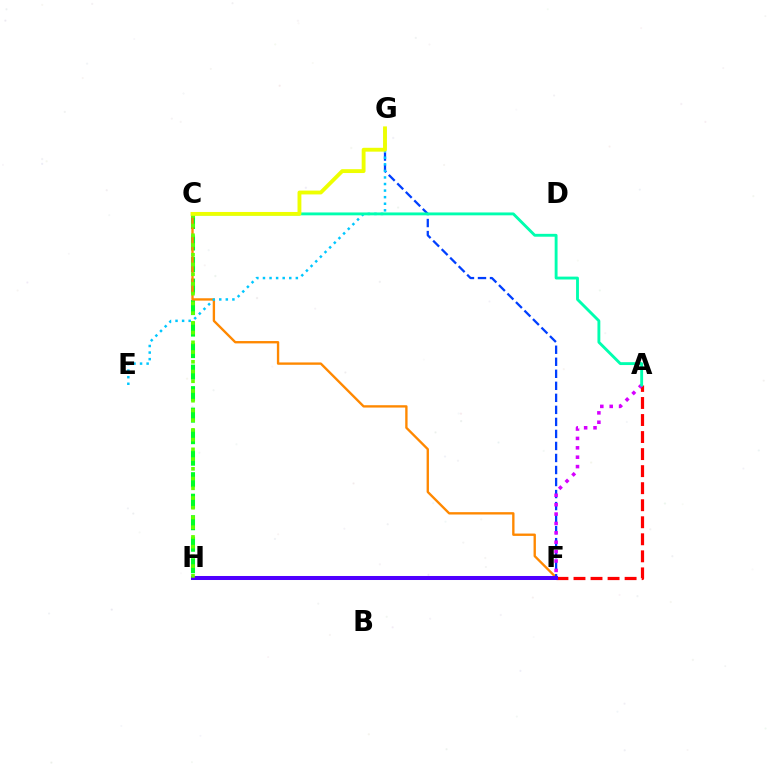{('C', 'H'): [{'color': '#00ff27', 'line_style': 'dashed', 'thickness': 2.92}, {'color': '#66ff00', 'line_style': 'dotted', 'thickness': 2.64}], ('A', 'F'): [{'color': '#ff0000', 'line_style': 'dashed', 'thickness': 2.31}, {'color': '#d600ff', 'line_style': 'dotted', 'thickness': 2.55}], ('C', 'F'): [{'color': '#ff8800', 'line_style': 'solid', 'thickness': 1.69}], ('F', 'G'): [{'color': '#003fff', 'line_style': 'dashed', 'thickness': 1.63}], ('F', 'H'): [{'color': '#ff00a0', 'line_style': 'solid', 'thickness': 1.96}, {'color': '#4f00ff', 'line_style': 'solid', 'thickness': 2.89}], ('E', 'G'): [{'color': '#00c7ff', 'line_style': 'dotted', 'thickness': 1.79}], ('A', 'C'): [{'color': '#00ffaf', 'line_style': 'solid', 'thickness': 2.07}], ('C', 'G'): [{'color': '#eeff00', 'line_style': 'solid', 'thickness': 2.77}]}